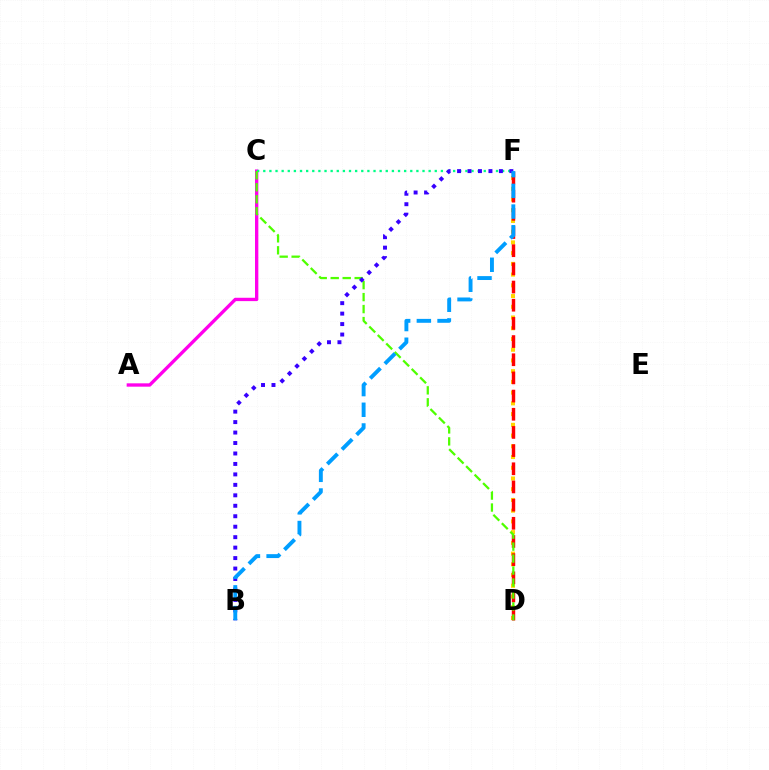{('D', 'F'): [{'color': '#ffd500', 'line_style': 'dotted', 'thickness': 2.92}, {'color': '#ff0000', 'line_style': 'dashed', 'thickness': 2.47}], ('A', 'C'): [{'color': '#ff00ed', 'line_style': 'solid', 'thickness': 2.41}], ('C', 'F'): [{'color': '#00ff86', 'line_style': 'dotted', 'thickness': 1.66}], ('C', 'D'): [{'color': '#4fff00', 'line_style': 'dashed', 'thickness': 1.63}], ('B', 'F'): [{'color': '#3700ff', 'line_style': 'dotted', 'thickness': 2.84}, {'color': '#009eff', 'line_style': 'dashed', 'thickness': 2.81}]}